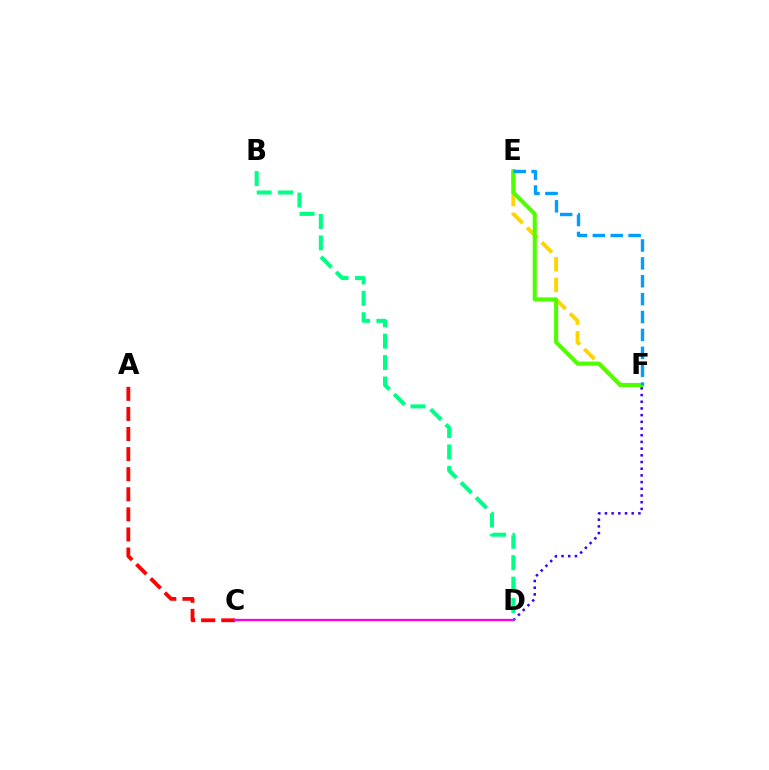{('E', 'F'): [{'color': '#ffd500', 'line_style': 'dashed', 'thickness': 2.82}, {'color': '#4fff00', 'line_style': 'solid', 'thickness': 2.95}, {'color': '#009eff', 'line_style': 'dashed', 'thickness': 2.43}], ('D', 'F'): [{'color': '#3700ff', 'line_style': 'dotted', 'thickness': 1.82}], ('B', 'D'): [{'color': '#00ff86', 'line_style': 'dashed', 'thickness': 2.91}], ('A', 'C'): [{'color': '#ff0000', 'line_style': 'dashed', 'thickness': 2.73}], ('C', 'D'): [{'color': '#ff00ed', 'line_style': 'solid', 'thickness': 1.65}]}